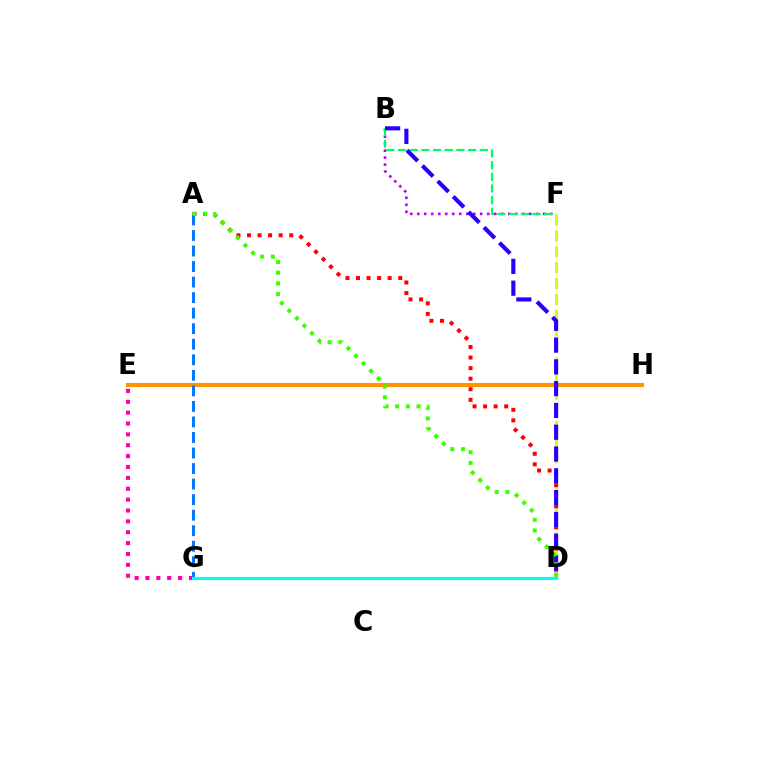{('D', 'F'): [{'color': '#d1ff00', 'line_style': 'dashed', 'thickness': 2.16}], ('B', 'F'): [{'color': '#b900ff', 'line_style': 'dotted', 'thickness': 1.9}, {'color': '#00ff5c', 'line_style': 'dashed', 'thickness': 1.59}], ('E', 'G'): [{'color': '#ff00ac', 'line_style': 'dotted', 'thickness': 2.95}], ('A', 'D'): [{'color': '#ff0000', 'line_style': 'dotted', 'thickness': 2.87}, {'color': '#3dff00', 'line_style': 'dotted', 'thickness': 2.9}], ('E', 'H'): [{'color': '#ff9400', 'line_style': 'solid', 'thickness': 2.96}], ('B', 'D'): [{'color': '#2500ff', 'line_style': 'dashed', 'thickness': 2.96}], ('A', 'G'): [{'color': '#0074ff', 'line_style': 'dashed', 'thickness': 2.11}], ('D', 'G'): [{'color': '#00fff6', 'line_style': 'solid', 'thickness': 2.25}]}